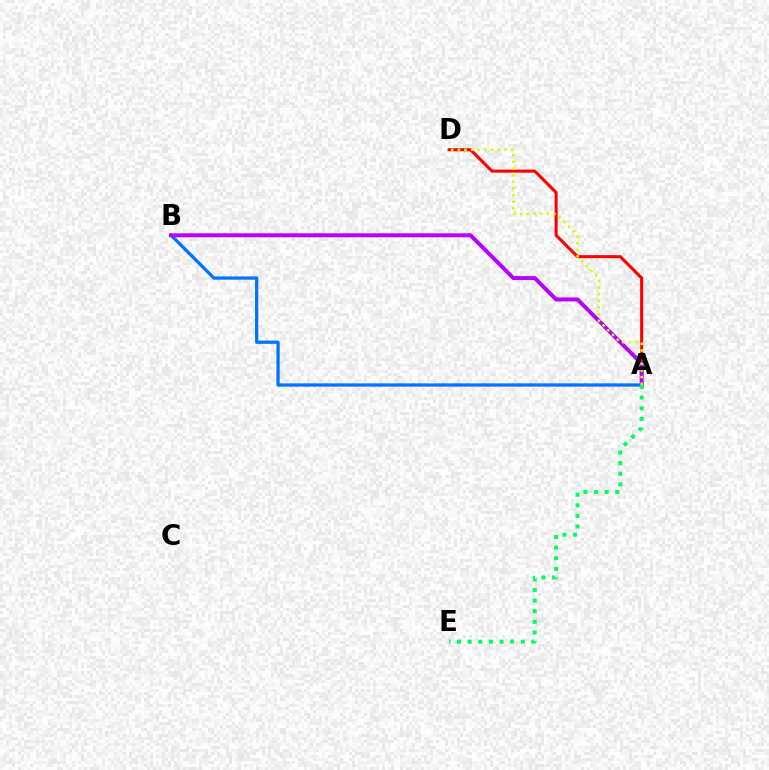{('A', 'B'): [{'color': '#0074ff', 'line_style': 'solid', 'thickness': 2.35}, {'color': '#b900ff', 'line_style': 'solid', 'thickness': 2.86}], ('A', 'D'): [{'color': '#ff0000', 'line_style': 'solid', 'thickness': 2.21}, {'color': '#d1ff00', 'line_style': 'dotted', 'thickness': 1.81}], ('A', 'E'): [{'color': '#00ff5c', 'line_style': 'dotted', 'thickness': 2.89}]}